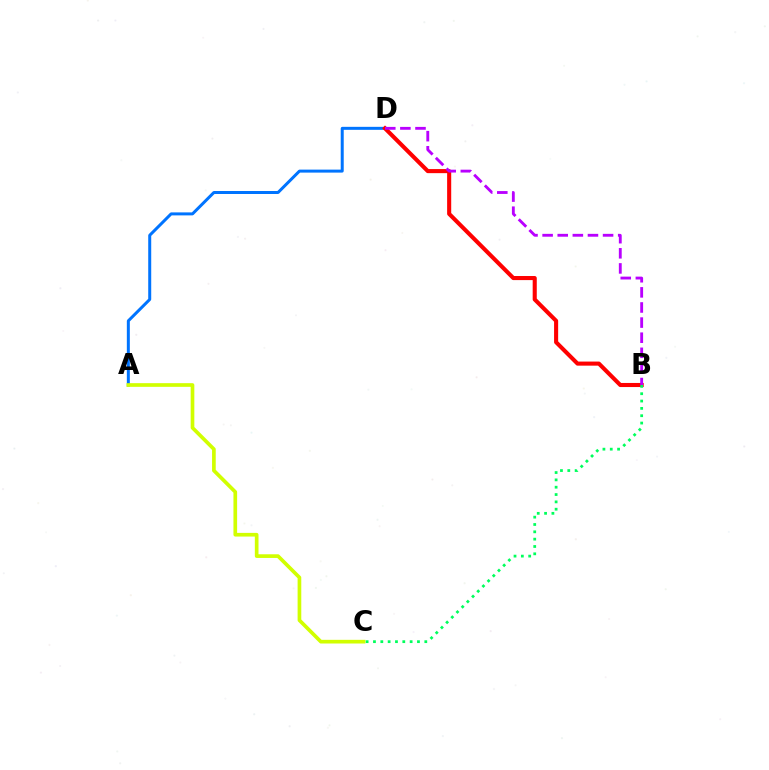{('A', 'D'): [{'color': '#0074ff', 'line_style': 'solid', 'thickness': 2.16}], ('B', 'D'): [{'color': '#ff0000', 'line_style': 'solid', 'thickness': 2.94}, {'color': '#b900ff', 'line_style': 'dashed', 'thickness': 2.05}], ('A', 'C'): [{'color': '#d1ff00', 'line_style': 'solid', 'thickness': 2.65}], ('B', 'C'): [{'color': '#00ff5c', 'line_style': 'dotted', 'thickness': 1.99}]}